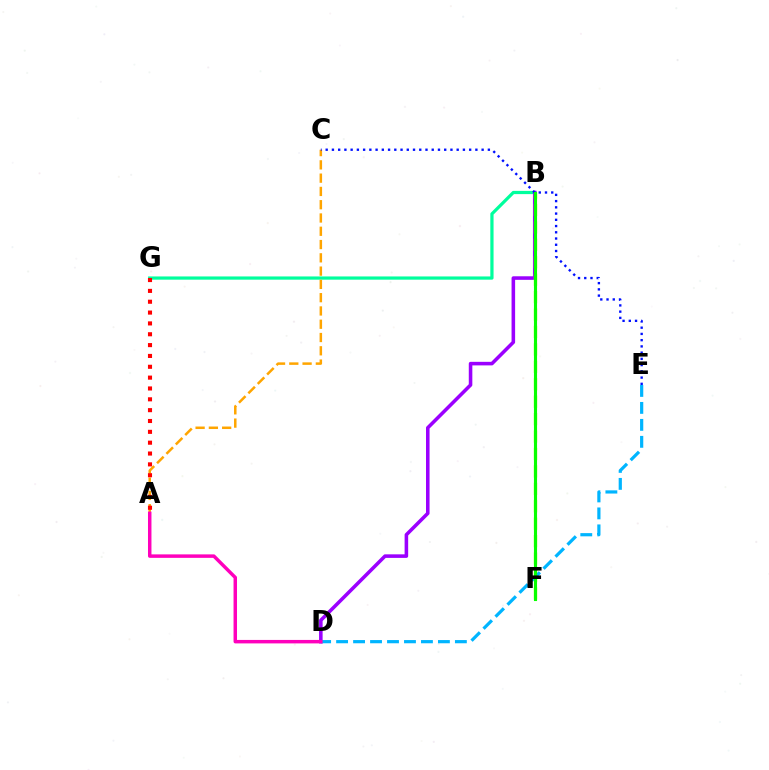{('B', 'G'): [{'color': '#00ff9d', 'line_style': 'solid', 'thickness': 2.32}], ('B', 'D'): [{'color': '#9b00ff', 'line_style': 'solid', 'thickness': 2.56}], ('B', 'F'): [{'color': '#b3ff00', 'line_style': 'dashed', 'thickness': 2.37}, {'color': '#08ff00', 'line_style': 'solid', 'thickness': 2.23}], ('A', 'C'): [{'color': '#ffa500', 'line_style': 'dashed', 'thickness': 1.8}], ('D', 'E'): [{'color': '#00b5ff', 'line_style': 'dashed', 'thickness': 2.31}], ('C', 'E'): [{'color': '#0010ff', 'line_style': 'dotted', 'thickness': 1.69}], ('A', 'D'): [{'color': '#ff00bd', 'line_style': 'solid', 'thickness': 2.5}], ('A', 'G'): [{'color': '#ff0000', 'line_style': 'dotted', 'thickness': 2.95}]}